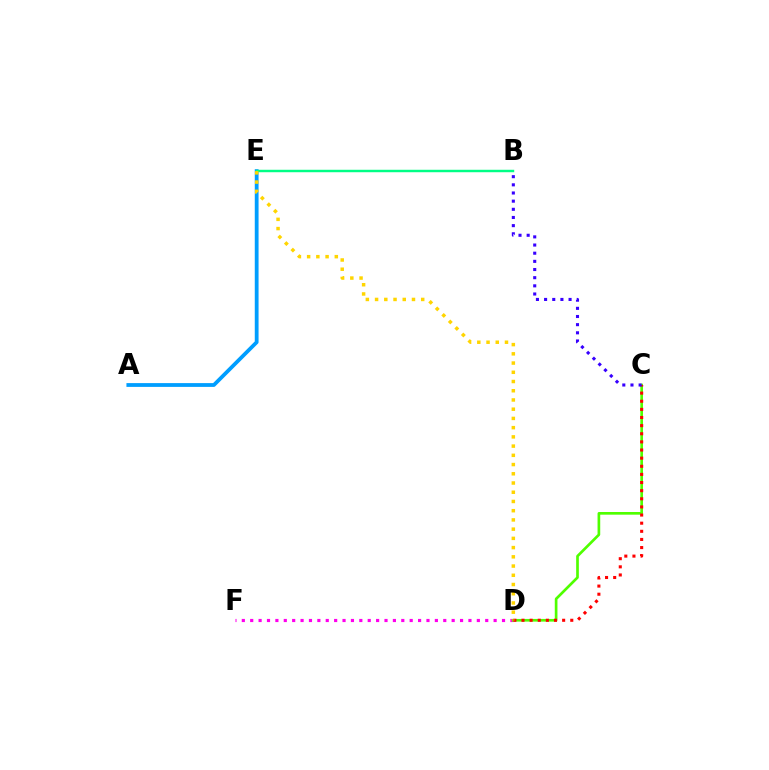{('D', 'F'): [{'color': '#ff00ed', 'line_style': 'dotted', 'thickness': 2.28}], ('C', 'D'): [{'color': '#4fff00', 'line_style': 'solid', 'thickness': 1.93}, {'color': '#ff0000', 'line_style': 'dotted', 'thickness': 2.21}], ('A', 'E'): [{'color': '#009eff', 'line_style': 'solid', 'thickness': 2.73}], ('B', 'E'): [{'color': '#00ff86', 'line_style': 'solid', 'thickness': 1.76}], ('B', 'C'): [{'color': '#3700ff', 'line_style': 'dotted', 'thickness': 2.22}], ('D', 'E'): [{'color': '#ffd500', 'line_style': 'dotted', 'thickness': 2.51}]}